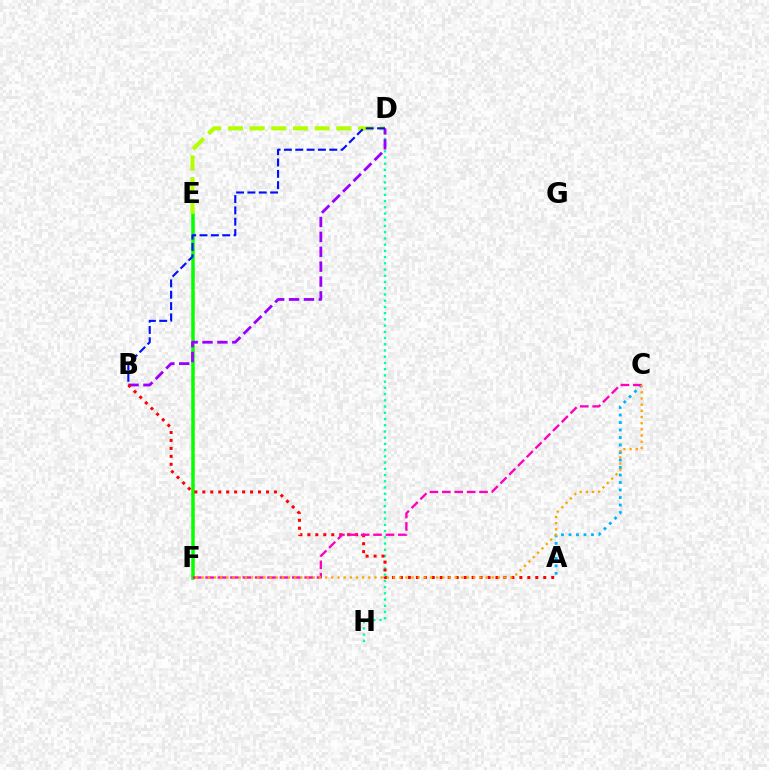{('E', 'F'): [{'color': '#08ff00', 'line_style': 'solid', 'thickness': 2.52}], ('D', 'E'): [{'color': '#b3ff00', 'line_style': 'dashed', 'thickness': 2.95}], ('D', 'H'): [{'color': '#00ff9d', 'line_style': 'dotted', 'thickness': 1.69}], ('B', 'D'): [{'color': '#9b00ff', 'line_style': 'dashed', 'thickness': 2.02}, {'color': '#0010ff', 'line_style': 'dashed', 'thickness': 1.54}], ('A', 'B'): [{'color': '#ff0000', 'line_style': 'dotted', 'thickness': 2.16}], ('A', 'C'): [{'color': '#00b5ff', 'line_style': 'dotted', 'thickness': 2.04}], ('C', 'F'): [{'color': '#ff00bd', 'line_style': 'dashed', 'thickness': 1.68}, {'color': '#ffa500', 'line_style': 'dotted', 'thickness': 1.68}]}